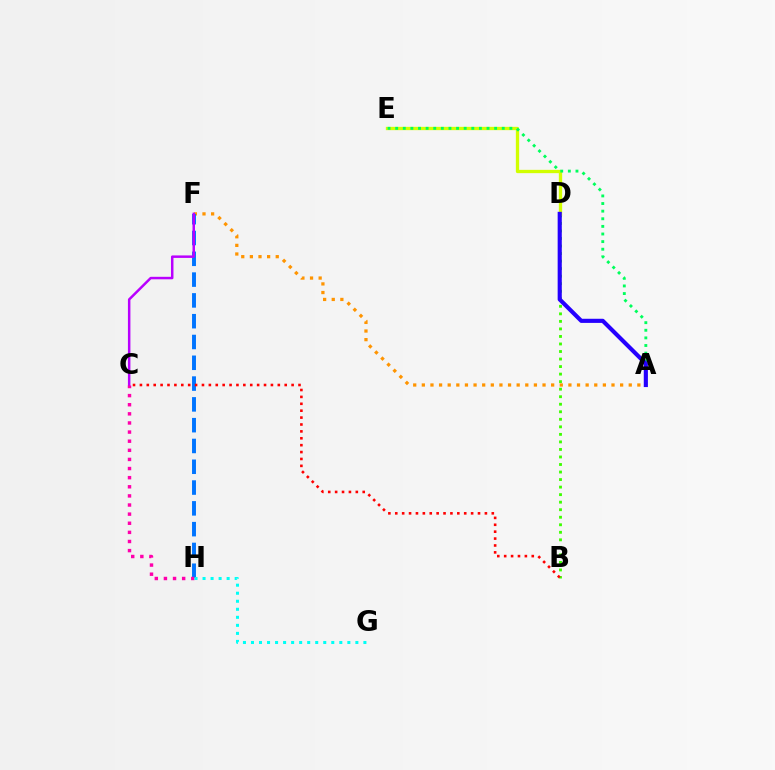{('B', 'D'): [{'color': '#3dff00', 'line_style': 'dotted', 'thickness': 2.05}], ('D', 'E'): [{'color': '#d1ff00', 'line_style': 'solid', 'thickness': 2.39}], ('A', 'E'): [{'color': '#00ff5c', 'line_style': 'dotted', 'thickness': 2.07}], ('A', 'F'): [{'color': '#ff9400', 'line_style': 'dotted', 'thickness': 2.34}], ('F', 'H'): [{'color': '#0074ff', 'line_style': 'dashed', 'thickness': 2.83}], ('C', 'F'): [{'color': '#b900ff', 'line_style': 'solid', 'thickness': 1.79}], ('C', 'H'): [{'color': '#ff00ac', 'line_style': 'dotted', 'thickness': 2.48}], ('B', 'C'): [{'color': '#ff0000', 'line_style': 'dotted', 'thickness': 1.87}], ('G', 'H'): [{'color': '#00fff6', 'line_style': 'dotted', 'thickness': 2.18}], ('A', 'D'): [{'color': '#2500ff', 'line_style': 'solid', 'thickness': 2.97}]}